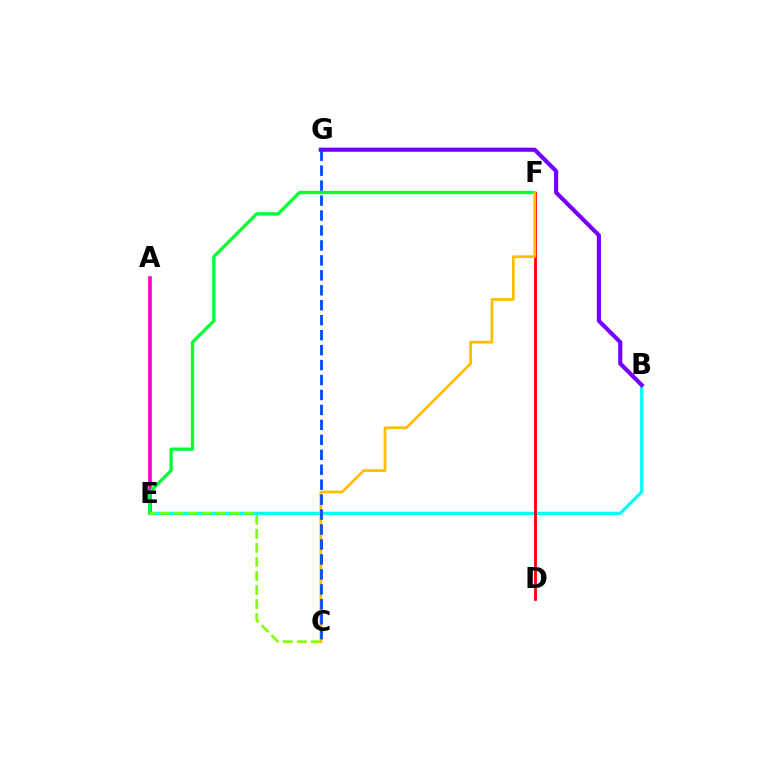{('B', 'E'): [{'color': '#00fff6', 'line_style': 'solid', 'thickness': 2.32}], ('B', 'G'): [{'color': '#7200ff', 'line_style': 'solid', 'thickness': 2.96}], ('A', 'E'): [{'color': '#ff00cf', 'line_style': 'solid', 'thickness': 2.62}], ('E', 'F'): [{'color': '#00ff39', 'line_style': 'solid', 'thickness': 2.37}], ('C', 'E'): [{'color': '#84ff00', 'line_style': 'dashed', 'thickness': 1.91}], ('D', 'F'): [{'color': '#ff0000', 'line_style': 'solid', 'thickness': 2.01}], ('C', 'F'): [{'color': '#ffbd00', 'line_style': 'solid', 'thickness': 1.96}], ('C', 'G'): [{'color': '#004bff', 'line_style': 'dashed', 'thickness': 2.03}]}